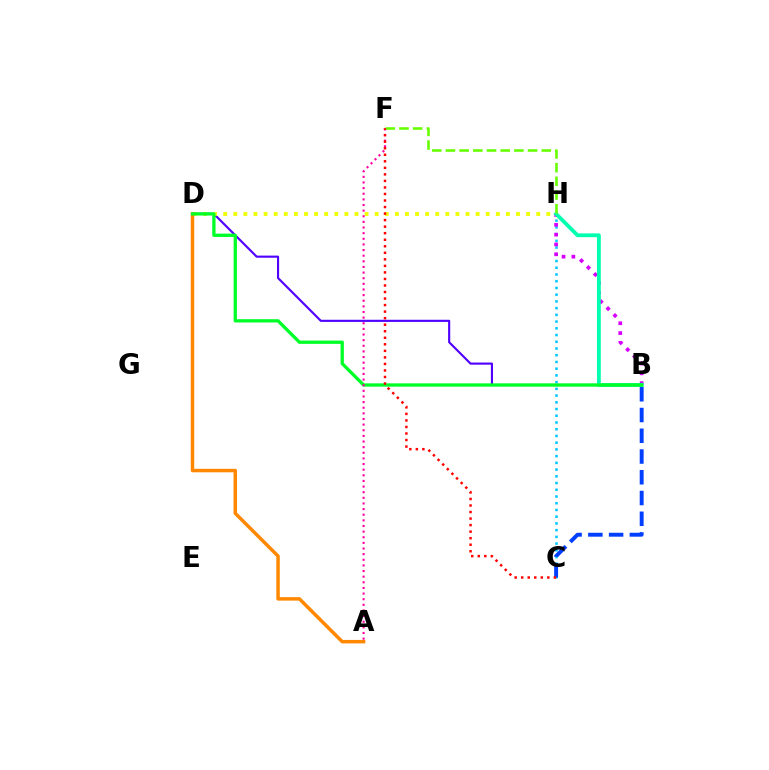{('C', 'H'): [{'color': '#00c7ff', 'line_style': 'dotted', 'thickness': 1.83}], ('B', 'D'): [{'color': '#4f00ff', 'line_style': 'solid', 'thickness': 1.53}, {'color': '#00ff27', 'line_style': 'solid', 'thickness': 2.37}], ('D', 'H'): [{'color': '#eeff00', 'line_style': 'dotted', 'thickness': 2.74}], ('B', 'C'): [{'color': '#003fff', 'line_style': 'dashed', 'thickness': 2.82}], ('B', 'H'): [{'color': '#d600ff', 'line_style': 'dotted', 'thickness': 2.67}, {'color': '#00ffaf', 'line_style': 'solid', 'thickness': 2.75}], ('A', 'D'): [{'color': '#ff8800', 'line_style': 'solid', 'thickness': 2.5}], ('A', 'F'): [{'color': '#ff00a0', 'line_style': 'dotted', 'thickness': 1.53}], ('F', 'H'): [{'color': '#66ff00', 'line_style': 'dashed', 'thickness': 1.86}], ('C', 'F'): [{'color': '#ff0000', 'line_style': 'dotted', 'thickness': 1.78}]}